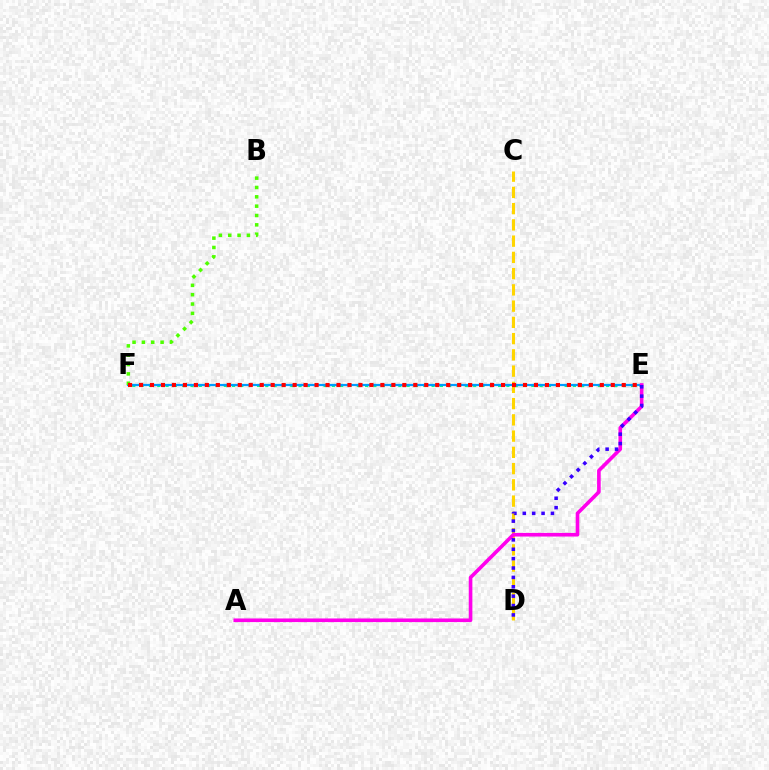{('E', 'F'): [{'color': '#00ff86', 'line_style': 'dotted', 'thickness': 2.26}, {'color': '#009eff', 'line_style': 'solid', 'thickness': 1.58}, {'color': '#ff0000', 'line_style': 'dotted', 'thickness': 2.98}], ('B', 'F'): [{'color': '#4fff00', 'line_style': 'dotted', 'thickness': 2.54}], ('C', 'D'): [{'color': '#ffd500', 'line_style': 'dashed', 'thickness': 2.21}], ('A', 'E'): [{'color': '#ff00ed', 'line_style': 'solid', 'thickness': 2.61}], ('D', 'E'): [{'color': '#3700ff', 'line_style': 'dotted', 'thickness': 2.55}]}